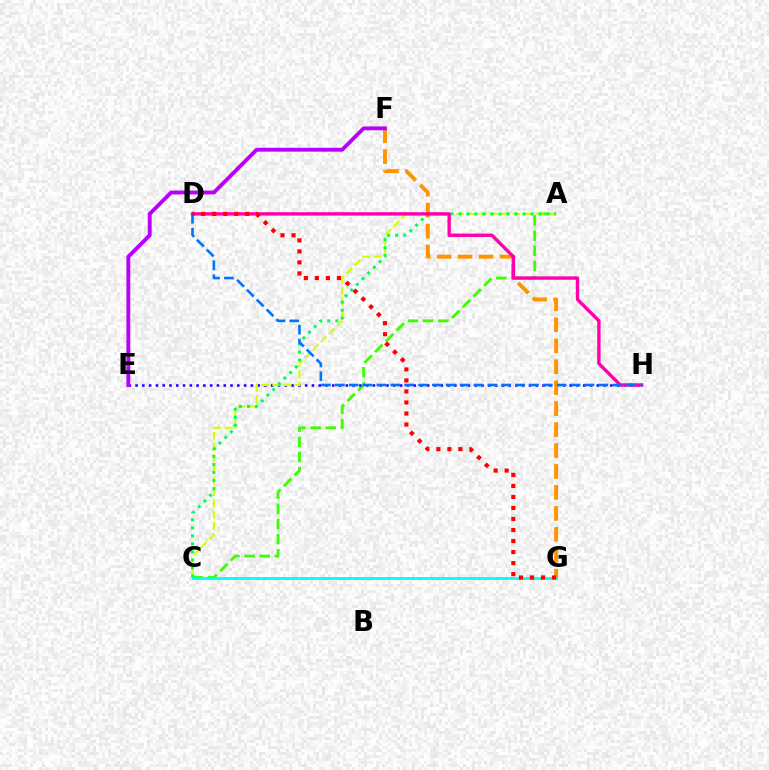{('A', 'C'): [{'color': '#3dff00', 'line_style': 'dashed', 'thickness': 2.06}, {'color': '#d1ff00', 'line_style': 'dashed', 'thickness': 1.53}, {'color': '#00ff5c', 'line_style': 'dotted', 'thickness': 2.18}], ('E', 'H'): [{'color': '#2500ff', 'line_style': 'dotted', 'thickness': 1.84}], ('C', 'G'): [{'color': '#00fff6', 'line_style': 'solid', 'thickness': 2.04}], ('F', 'G'): [{'color': '#ff9400', 'line_style': 'dashed', 'thickness': 2.85}], ('E', 'F'): [{'color': '#b900ff', 'line_style': 'solid', 'thickness': 2.78}], ('D', 'H'): [{'color': '#ff00ac', 'line_style': 'solid', 'thickness': 2.43}, {'color': '#0074ff', 'line_style': 'dashed', 'thickness': 1.88}], ('D', 'G'): [{'color': '#ff0000', 'line_style': 'dotted', 'thickness': 2.99}]}